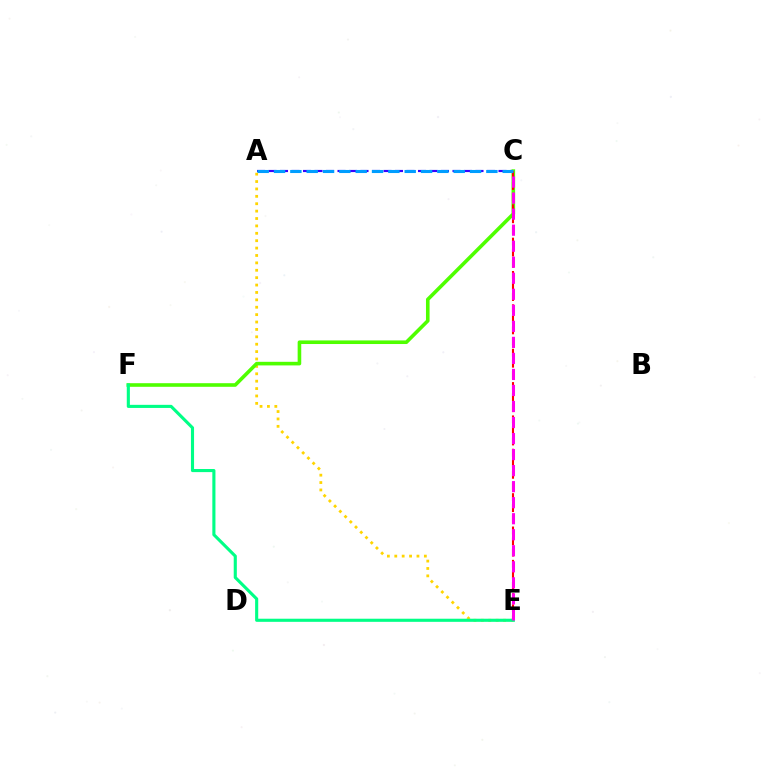{('A', 'C'): [{'color': '#3700ff', 'line_style': 'dashed', 'thickness': 1.56}, {'color': '#009eff', 'line_style': 'dashed', 'thickness': 2.22}], ('A', 'E'): [{'color': '#ffd500', 'line_style': 'dotted', 'thickness': 2.01}], ('C', 'F'): [{'color': '#4fff00', 'line_style': 'solid', 'thickness': 2.59}], ('C', 'E'): [{'color': '#ff0000', 'line_style': 'dashed', 'thickness': 1.51}, {'color': '#ff00ed', 'line_style': 'dashed', 'thickness': 2.18}], ('E', 'F'): [{'color': '#00ff86', 'line_style': 'solid', 'thickness': 2.24}]}